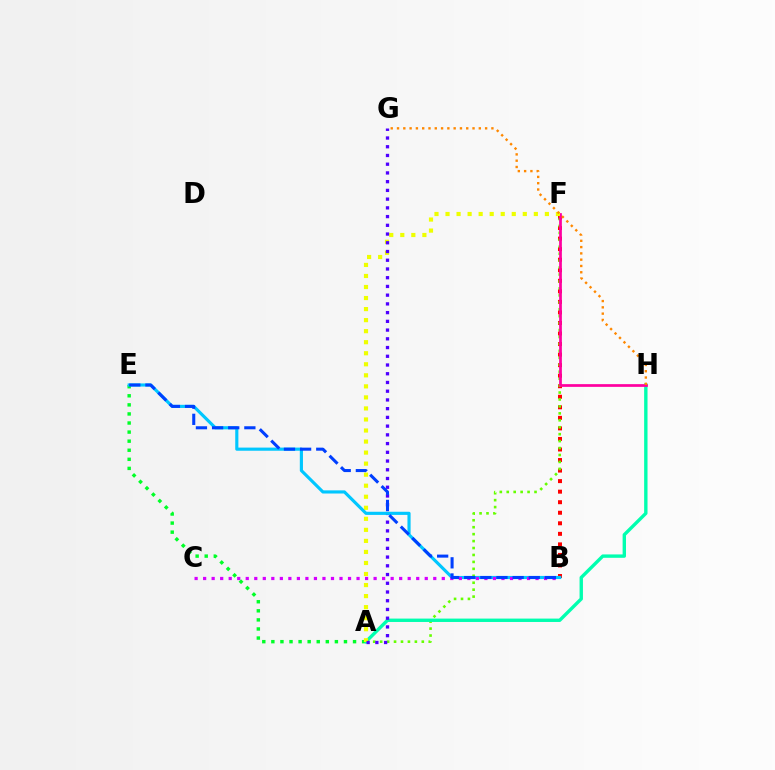{('B', 'F'): [{'color': '#ff0000', 'line_style': 'dotted', 'thickness': 2.86}], ('A', 'E'): [{'color': '#00ff27', 'line_style': 'dotted', 'thickness': 2.47}], ('A', 'F'): [{'color': '#66ff00', 'line_style': 'dotted', 'thickness': 1.89}, {'color': '#eeff00', 'line_style': 'dotted', 'thickness': 3.0}], ('A', 'H'): [{'color': '#00ffaf', 'line_style': 'solid', 'thickness': 2.43}], ('F', 'H'): [{'color': '#ff00a0', 'line_style': 'solid', 'thickness': 1.96}], ('A', 'G'): [{'color': '#4f00ff', 'line_style': 'dotted', 'thickness': 2.37}], ('B', 'E'): [{'color': '#00c7ff', 'line_style': 'solid', 'thickness': 2.26}, {'color': '#003fff', 'line_style': 'dashed', 'thickness': 2.19}], ('B', 'C'): [{'color': '#d600ff', 'line_style': 'dotted', 'thickness': 2.32}], ('G', 'H'): [{'color': '#ff8800', 'line_style': 'dotted', 'thickness': 1.71}]}